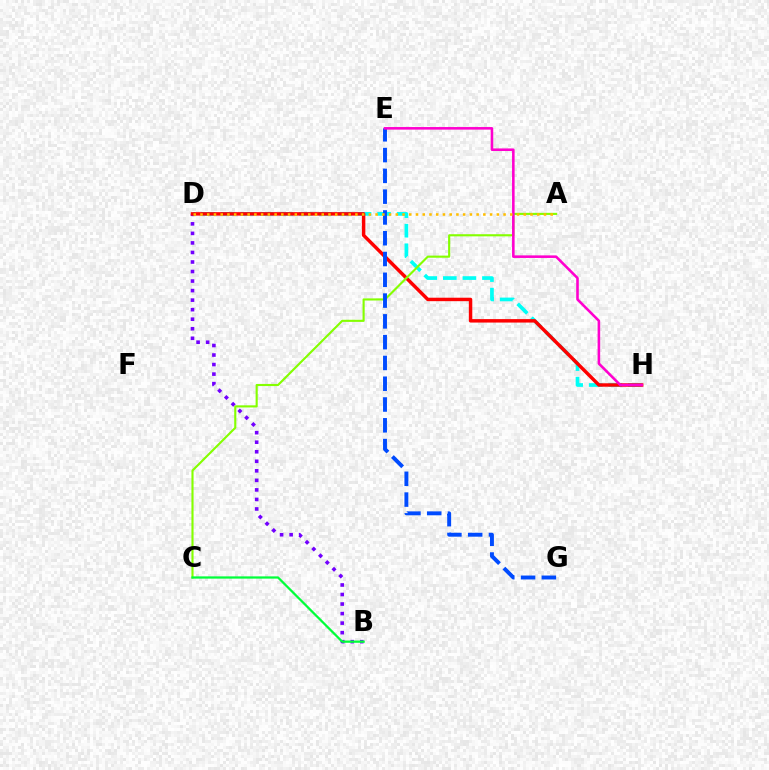{('D', 'H'): [{'color': '#00fff6', 'line_style': 'dashed', 'thickness': 2.66}, {'color': '#ff0000', 'line_style': 'solid', 'thickness': 2.48}], ('B', 'D'): [{'color': '#7200ff', 'line_style': 'dotted', 'thickness': 2.59}], ('A', 'C'): [{'color': '#84ff00', 'line_style': 'solid', 'thickness': 1.53}], ('E', 'G'): [{'color': '#004bff', 'line_style': 'dashed', 'thickness': 2.82}], ('E', 'H'): [{'color': '#ff00cf', 'line_style': 'solid', 'thickness': 1.85}], ('A', 'D'): [{'color': '#ffbd00', 'line_style': 'dotted', 'thickness': 1.83}], ('B', 'C'): [{'color': '#00ff39', 'line_style': 'solid', 'thickness': 1.62}]}